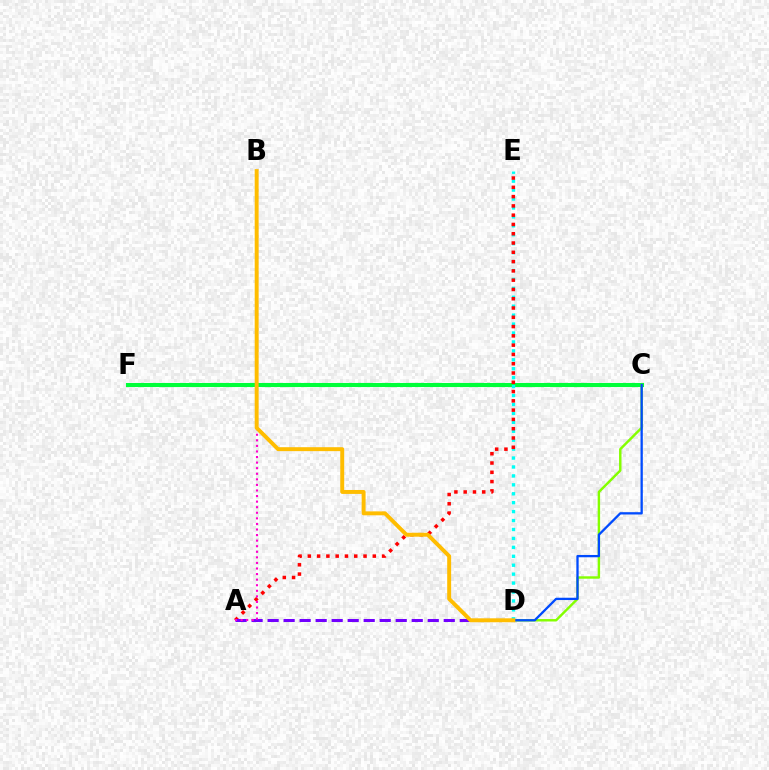{('C', 'F'): [{'color': '#00ff39', 'line_style': 'solid', 'thickness': 2.93}], ('D', 'E'): [{'color': '#00fff6', 'line_style': 'dotted', 'thickness': 2.43}], ('C', 'D'): [{'color': '#84ff00', 'line_style': 'solid', 'thickness': 1.75}, {'color': '#004bff', 'line_style': 'solid', 'thickness': 1.66}], ('A', 'E'): [{'color': '#ff0000', 'line_style': 'dotted', 'thickness': 2.52}], ('A', 'D'): [{'color': '#7200ff', 'line_style': 'dashed', 'thickness': 2.18}], ('A', 'B'): [{'color': '#ff00cf', 'line_style': 'dotted', 'thickness': 1.51}], ('B', 'D'): [{'color': '#ffbd00', 'line_style': 'solid', 'thickness': 2.83}]}